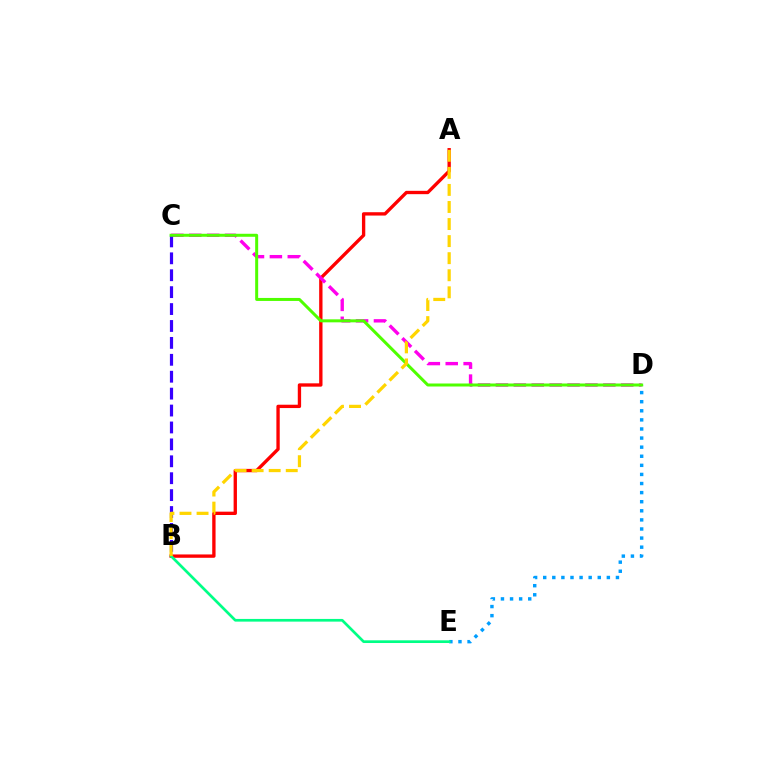{('A', 'B'): [{'color': '#ff0000', 'line_style': 'solid', 'thickness': 2.4}, {'color': '#ffd500', 'line_style': 'dashed', 'thickness': 2.32}], ('C', 'D'): [{'color': '#ff00ed', 'line_style': 'dashed', 'thickness': 2.43}, {'color': '#4fff00', 'line_style': 'solid', 'thickness': 2.16}], ('D', 'E'): [{'color': '#009eff', 'line_style': 'dotted', 'thickness': 2.47}], ('B', 'E'): [{'color': '#00ff86', 'line_style': 'solid', 'thickness': 1.94}], ('B', 'C'): [{'color': '#3700ff', 'line_style': 'dashed', 'thickness': 2.3}]}